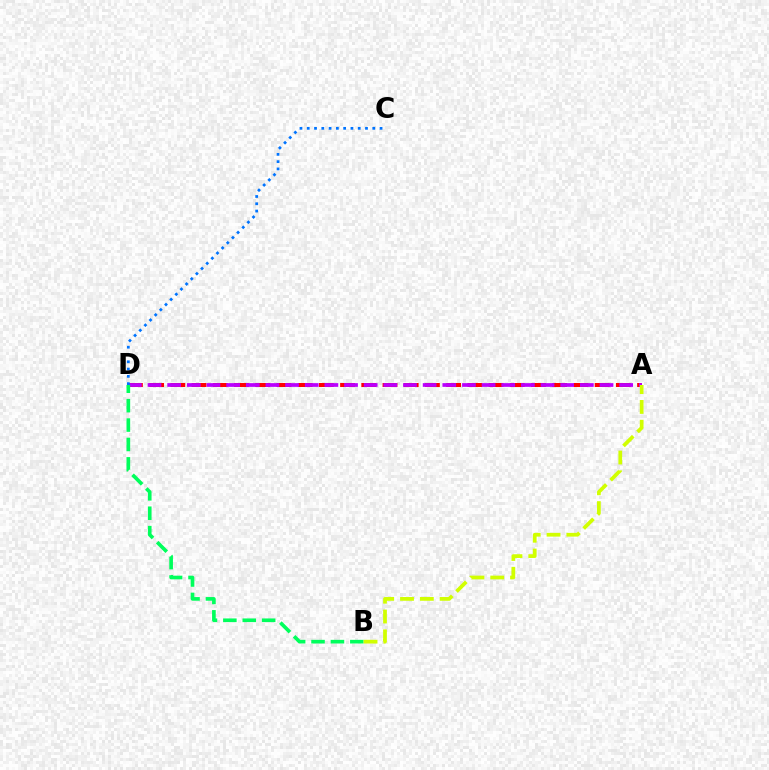{('A', 'D'): [{'color': '#ff0000', 'line_style': 'dashed', 'thickness': 2.88}, {'color': '#b900ff', 'line_style': 'dashed', 'thickness': 2.67}], ('C', 'D'): [{'color': '#0074ff', 'line_style': 'dotted', 'thickness': 1.98}], ('B', 'D'): [{'color': '#00ff5c', 'line_style': 'dashed', 'thickness': 2.64}], ('A', 'B'): [{'color': '#d1ff00', 'line_style': 'dashed', 'thickness': 2.69}]}